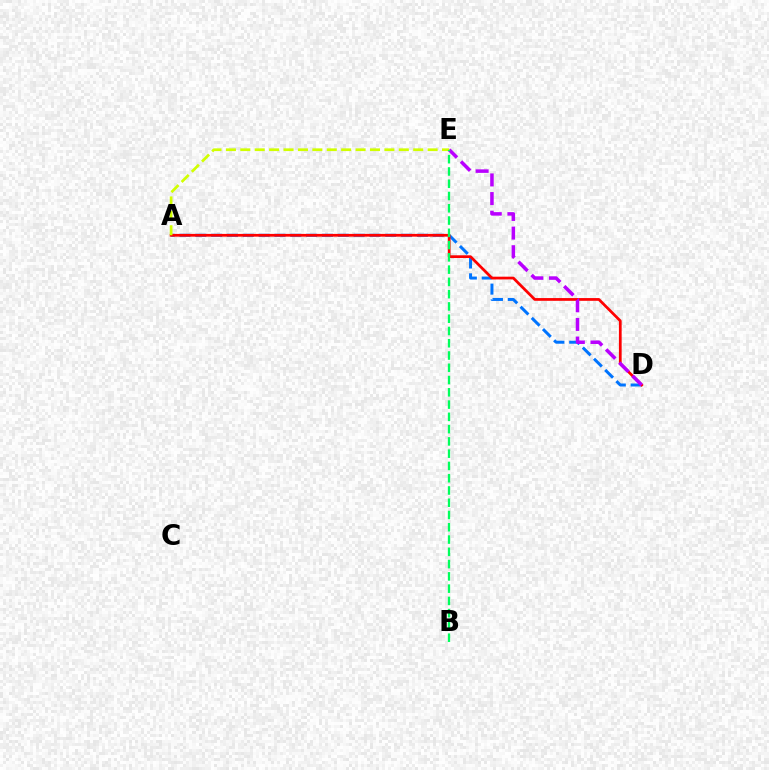{('A', 'D'): [{'color': '#0074ff', 'line_style': 'dashed', 'thickness': 2.15}, {'color': '#ff0000', 'line_style': 'solid', 'thickness': 1.98}], ('A', 'E'): [{'color': '#d1ff00', 'line_style': 'dashed', 'thickness': 1.96}], ('D', 'E'): [{'color': '#b900ff', 'line_style': 'dashed', 'thickness': 2.53}], ('B', 'E'): [{'color': '#00ff5c', 'line_style': 'dashed', 'thickness': 1.67}]}